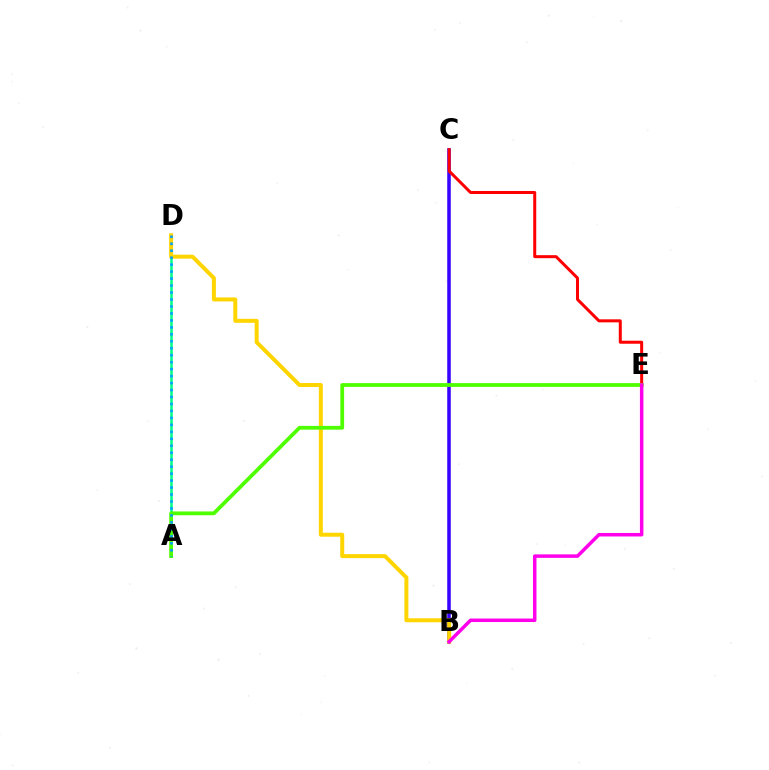{('B', 'C'): [{'color': '#3700ff', 'line_style': 'solid', 'thickness': 2.54}], ('C', 'E'): [{'color': '#ff0000', 'line_style': 'solid', 'thickness': 2.17}], ('A', 'D'): [{'color': '#00ff86', 'line_style': 'solid', 'thickness': 1.81}, {'color': '#009eff', 'line_style': 'dotted', 'thickness': 1.89}], ('B', 'D'): [{'color': '#ffd500', 'line_style': 'solid', 'thickness': 2.87}], ('A', 'E'): [{'color': '#4fff00', 'line_style': 'solid', 'thickness': 2.72}], ('B', 'E'): [{'color': '#ff00ed', 'line_style': 'solid', 'thickness': 2.51}]}